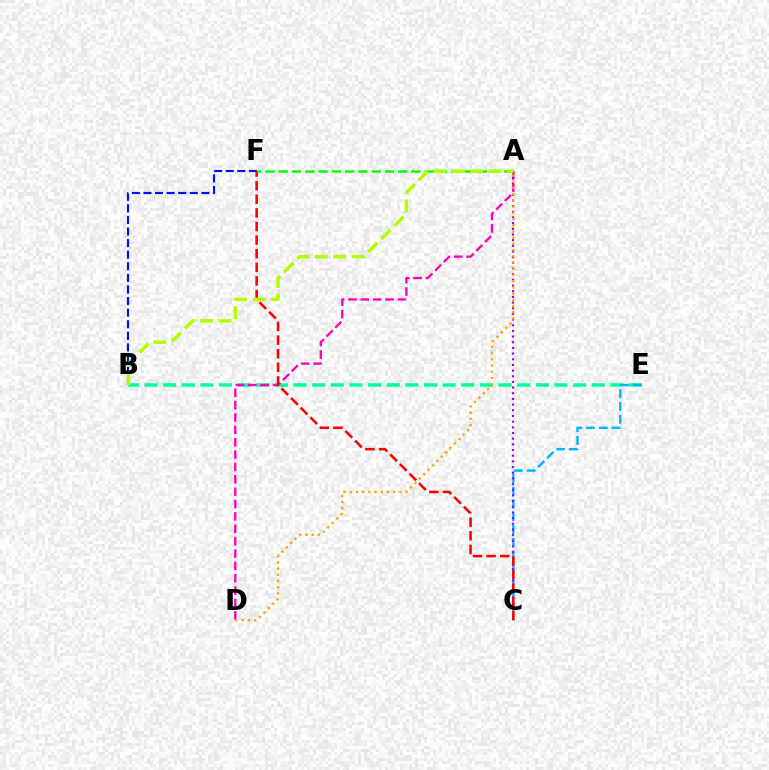{('B', 'E'): [{'color': '#00ff9d', 'line_style': 'dashed', 'thickness': 2.53}], ('A', 'D'): [{'color': '#ff00bd', 'line_style': 'dashed', 'thickness': 1.68}, {'color': '#ffa500', 'line_style': 'dotted', 'thickness': 1.69}], ('C', 'E'): [{'color': '#00b5ff', 'line_style': 'dashed', 'thickness': 1.74}], ('B', 'F'): [{'color': '#0010ff', 'line_style': 'dashed', 'thickness': 1.57}], ('A', 'C'): [{'color': '#9b00ff', 'line_style': 'dotted', 'thickness': 1.54}], ('C', 'F'): [{'color': '#ff0000', 'line_style': 'dashed', 'thickness': 1.85}], ('A', 'F'): [{'color': '#08ff00', 'line_style': 'dashed', 'thickness': 1.8}], ('A', 'B'): [{'color': '#b3ff00', 'line_style': 'dashed', 'thickness': 2.51}]}